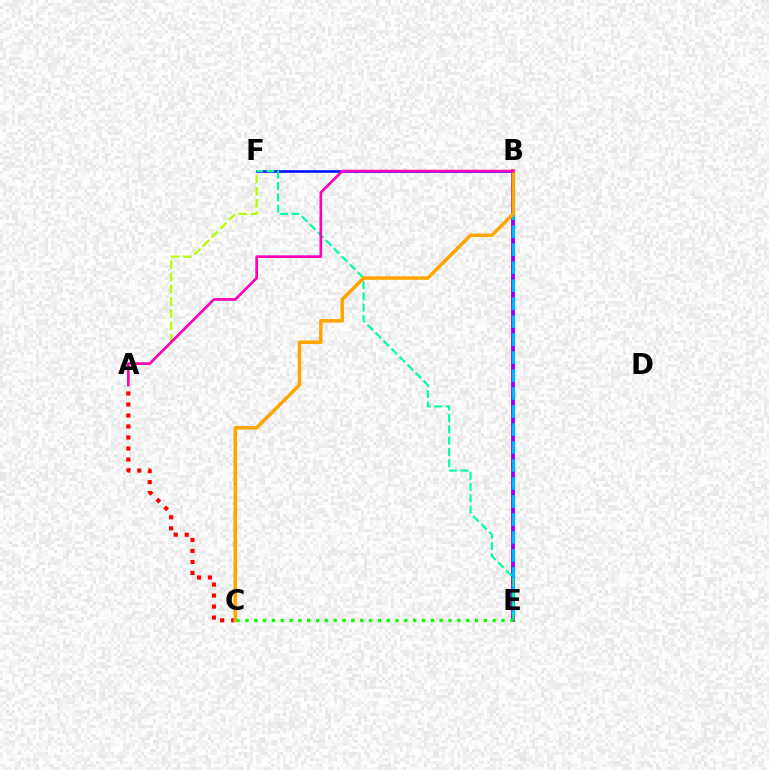{('B', 'E'): [{'color': '#9b00ff', 'line_style': 'solid', 'thickness': 2.79}, {'color': '#00b5ff', 'line_style': 'dashed', 'thickness': 2.44}], ('B', 'F'): [{'color': '#0010ff', 'line_style': 'solid', 'thickness': 1.87}], ('A', 'C'): [{'color': '#ff0000', 'line_style': 'dotted', 'thickness': 2.99}], ('A', 'F'): [{'color': '#b3ff00', 'line_style': 'dashed', 'thickness': 1.66}], ('E', 'F'): [{'color': '#00ff9d', 'line_style': 'dashed', 'thickness': 1.54}], ('B', 'C'): [{'color': '#ffa500', 'line_style': 'solid', 'thickness': 2.53}], ('C', 'E'): [{'color': '#08ff00', 'line_style': 'dotted', 'thickness': 2.4}], ('A', 'B'): [{'color': '#ff00bd', 'line_style': 'solid', 'thickness': 1.93}]}